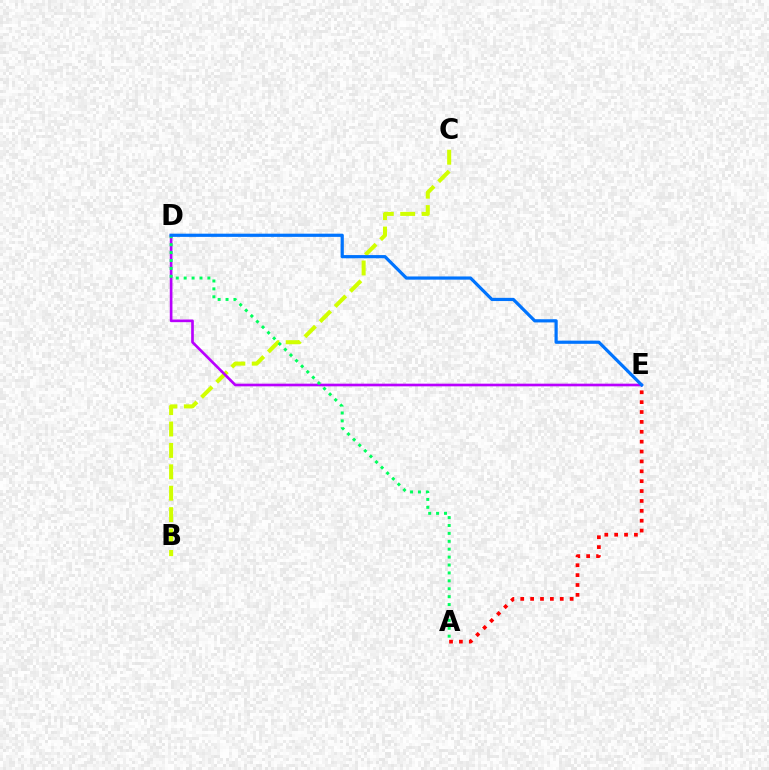{('B', 'C'): [{'color': '#d1ff00', 'line_style': 'dashed', 'thickness': 2.91}], ('A', 'E'): [{'color': '#ff0000', 'line_style': 'dotted', 'thickness': 2.68}], ('D', 'E'): [{'color': '#b900ff', 'line_style': 'solid', 'thickness': 1.92}, {'color': '#0074ff', 'line_style': 'solid', 'thickness': 2.3}], ('A', 'D'): [{'color': '#00ff5c', 'line_style': 'dotted', 'thickness': 2.15}]}